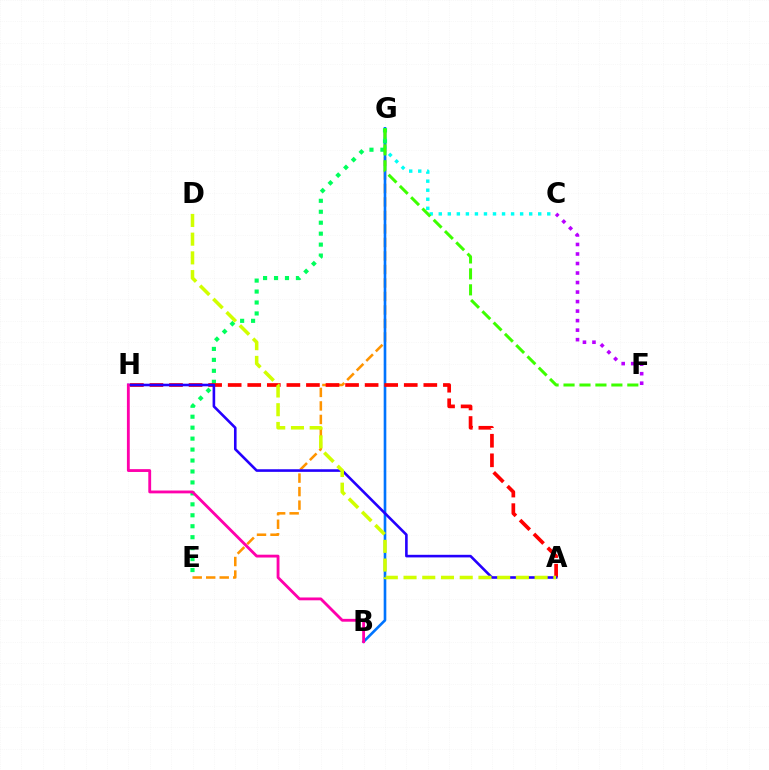{('E', 'G'): [{'color': '#ff9400', 'line_style': 'dashed', 'thickness': 1.83}, {'color': '#00ff5c', 'line_style': 'dotted', 'thickness': 2.98}], ('B', 'G'): [{'color': '#0074ff', 'line_style': 'solid', 'thickness': 1.9}], ('C', 'G'): [{'color': '#00fff6', 'line_style': 'dotted', 'thickness': 2.46}], ('F', 'G'): [{'color': '#3dff00', 'line_style': 'dashed', 'thickness': 2.17}], ('A', 'H'): [{'color': '#ff0000', 'line_style': 'dashed', 'thickness': 2.66}, {'color': '#2500ff', 'line_style': 'solid', 'thickness': 1.88}], ('C', 'F'): [{'color': '#b900ff', 'line_style': 'dotted', 'thickness': 2.59}], ('A', 'D'): [{'color': '#d1ff00', 'line_style': 'dashed', 'thickness': 2.54}], ('B', 'H'): [{'color': '#ff00ac', 'line_style': 'solid', 'thickness': 2.04}]}